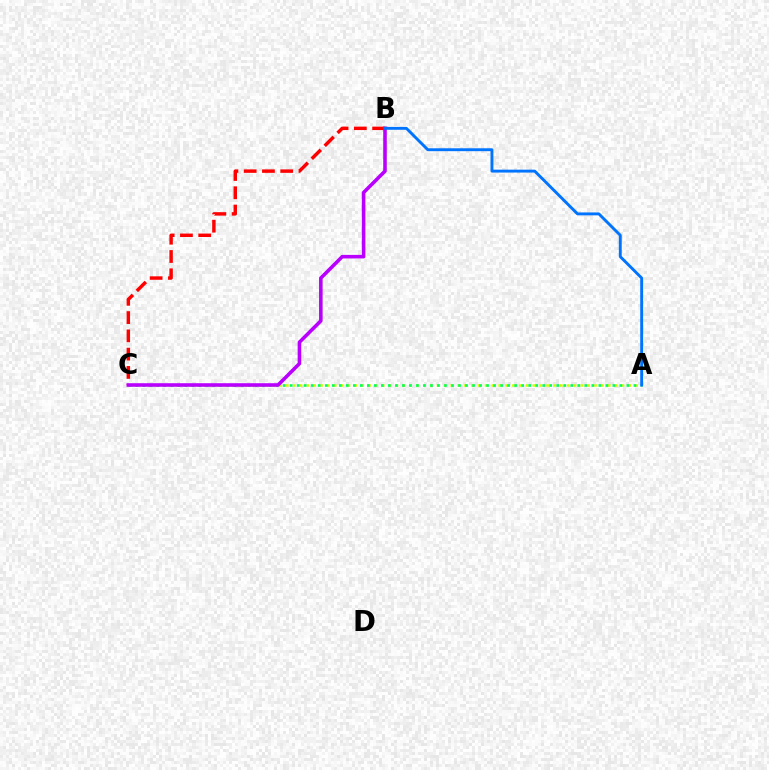{('A', 'C'): [{'color': '#d1ff00', 'line_style': 'dotted', 'thickness': 1.86}, {'color': '#00ff5c', 'line_style': 'dotted', 'thickness': 1.91}], ('B', 'C'): [{'color': '#ff0000', 'line_style': 'dashed', 'thickness': 2.48}, {'color': '#b900ff', 'line_style': 'solid', 'thickness': 2.58}], ('A', 'B'): [{'color': '#0074ff', 'line_style': 'solid', 'thickness': 2.09}]}